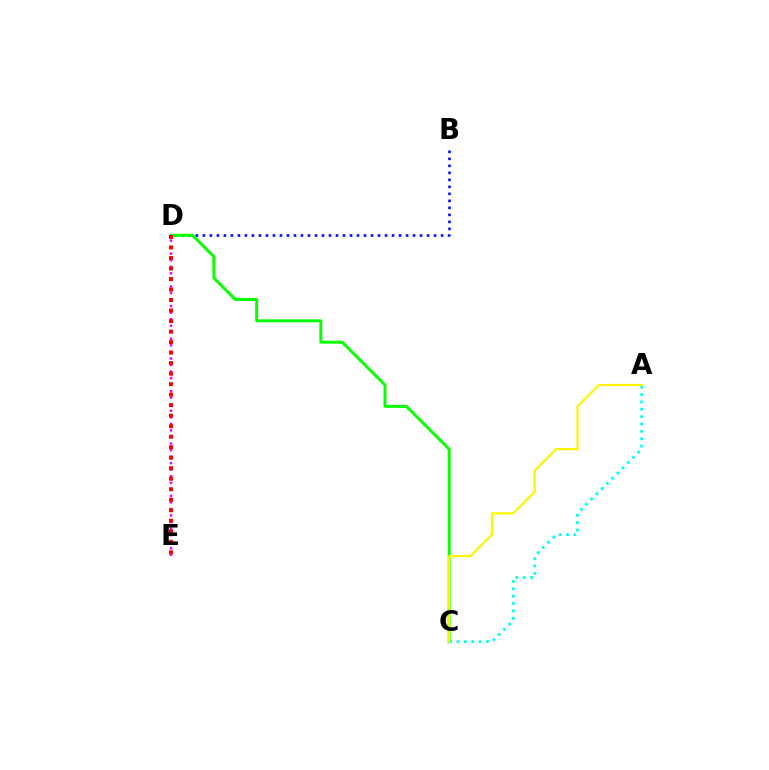{('B', 'D'): [{'color': '#0010ff', 'line_style': 'dotted', 'thickness': 1.9}], ('C', 'D'): [{'color': '#08ff00', 'line_style': 'solid', 'thickness': 2.13}], ('D', 'E'): [{'color': '#ee00ff', 'line_style': 'dotted', 'thickness': 1.78}, {'color': '#ff0000', 'line_style': 'dotted', 'thickness': 2.86}], ('A', 'C'): [{'color': '#00fff6', 'line_style': 'dotted', 'thickness': 2.0}, {'color': '#fcf500', 'line_style': 'solid', 'thickness': 1.58}]}